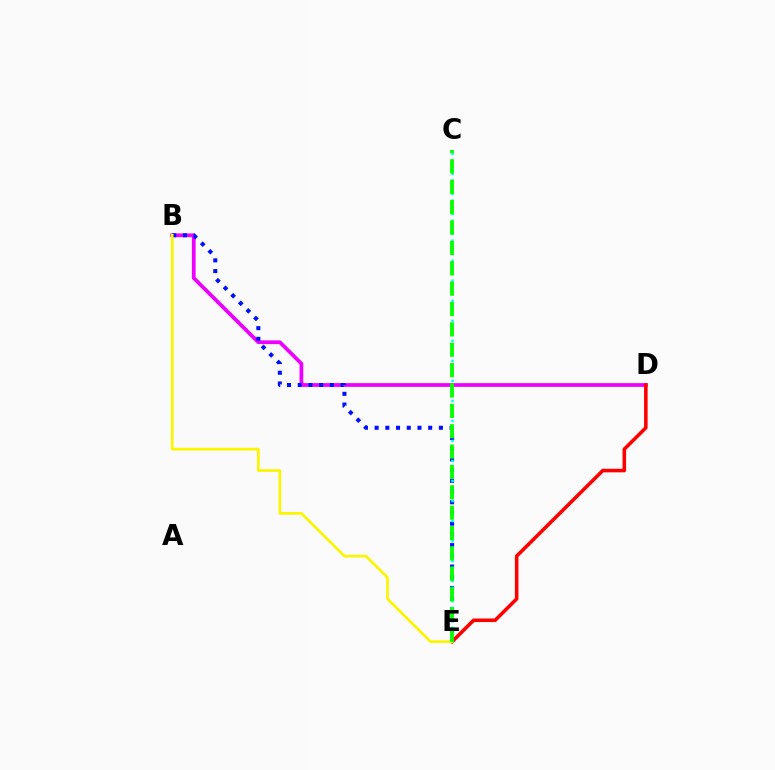{('B', 'D'): [{'color': '#ee00ff', 'line_style': 'solid', 'thickness': 2.69}], ('B', 'E'): [{'color': '#0010ff', 'line_style': 'dotted', 'thickness': 2.91}, {'color': '#fcf500', 'line_style': 'solid', 'thickness': 1.95}], ('C', 'E'): [{'color': '#00fff6', 'line_style': 'dotted', 'thickness': 1.81}, {'color': '#08ff00', 'line_style': 'dashed', 'thickness': 2.77}], ('D', 'E'): [{'color': '#ff0000', 'line_style': 'solid', 'thickness': 2.56}]}